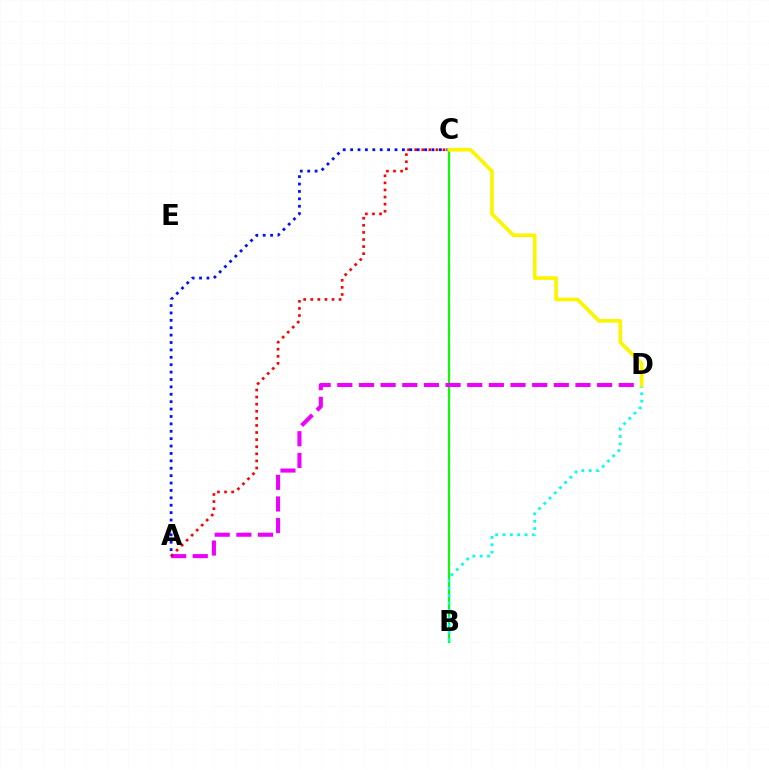{('B', 'C'): [{'color': '#08ff00', 'line_style': 'solid', 'thickness': 1.53}], ('A', 'D'): [{'color': '#ee00ff', 'line_style': 'dashed', 'thickness': 2.94}], ('A', 'C'): [{'color': '#ff0000', 'line_style': 'dotted', 'thickness': 1.93}, {'color': '#0010ff', 'line_style': 'dotted', 'thickness': 2.01}], ('B', 'D'): [{'color': '#00fff6', 'line_style': 'dotted', 'thickness': 2.0}], ('C', 'D'): [{'color': '#fcf500', 'line_style': 'solid', 'thickness': 2.64}]}